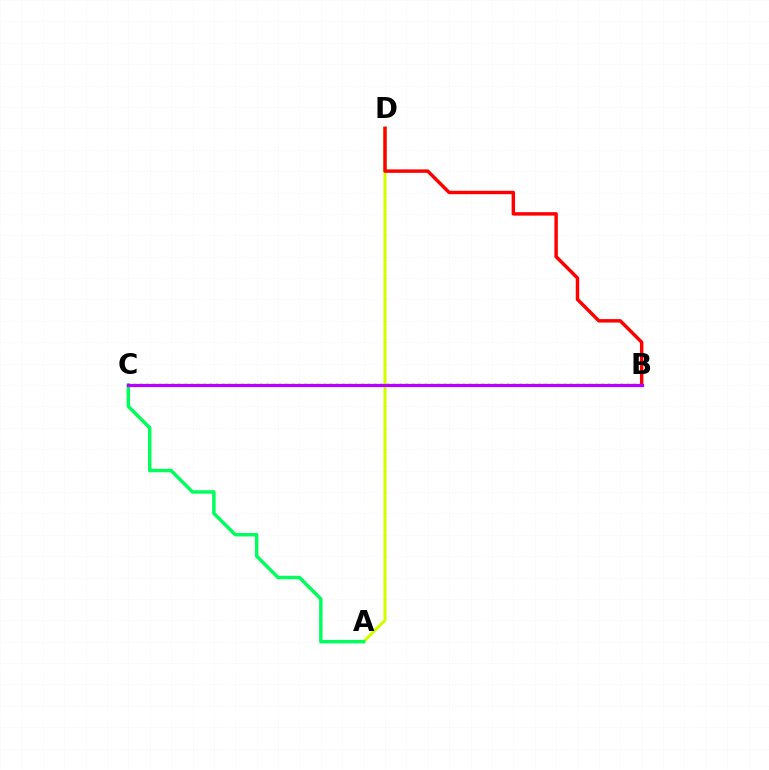{('A', 'D'): [{'color': '#d1ff00', 'line_style': 'solid', 'thickness': 2.2}], ('B', 'D'): [{'color': '#ff0000', 'line_style': 'solid', 'thickness': 2.48}], ('A', 'C'): [{'color': '#00ff5c', 'line_style': 'solid', 'thickness': 2.49}], ('B', 'C'): [{'color': '#0074ff', 'line_style': 'dotted', 'thickness': 1.72}, {'color': '#b900ff', 'line_style': 'solid', 'thickness': 2.31}]}